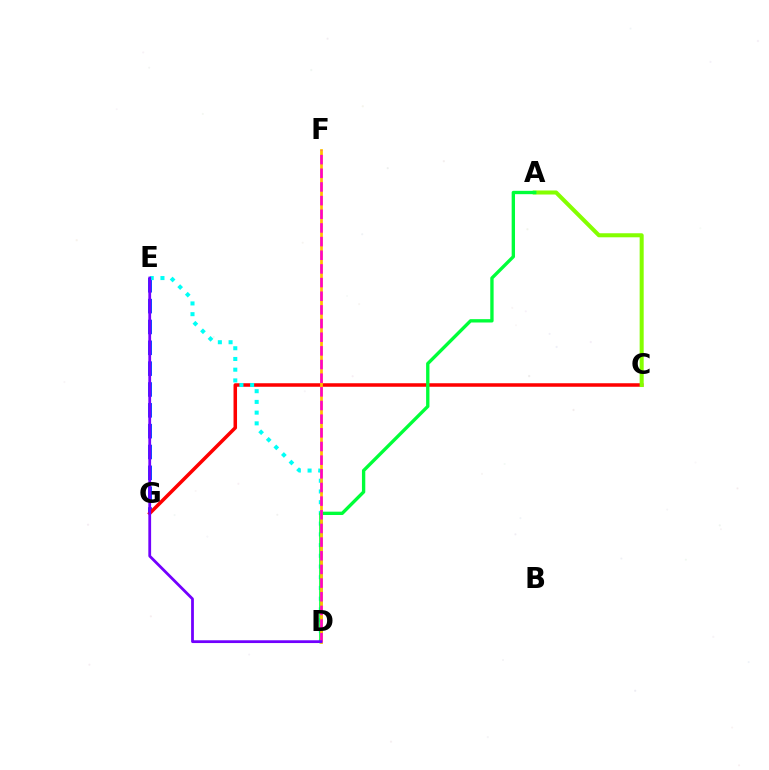{('E', 'G'): [{'color': '#004bff', 'line_style': 'dashed', 'thickness': 2.83}], ('C', 'G'): [{'color': '#ff0000', 'line_style': 'solid', 'thickness': 2.53}], ('D', 'E'): [{'color': '#00fff6', 'line_style': 'dotted', 'thickness': 2.91}, {'color': '#7200ff', 'line_style': 'solid', 'thickness': 2.0}], ('A', 'C'): [{'color': '#84ff00', 'line_style': 'solid', 'thickness': 2.91}], ('A', 'D'): [{'color': '#00ff39', 'line_style': 'solid', 'thickness': 2.41}], ('D', 'F'): [{'color': '#ffbd00', 'line_style': 'solid', 'thickness': 1.96}, {'color': '#ff00cf', 'line_style': 'dashed', 'thickness': 1.86}]}